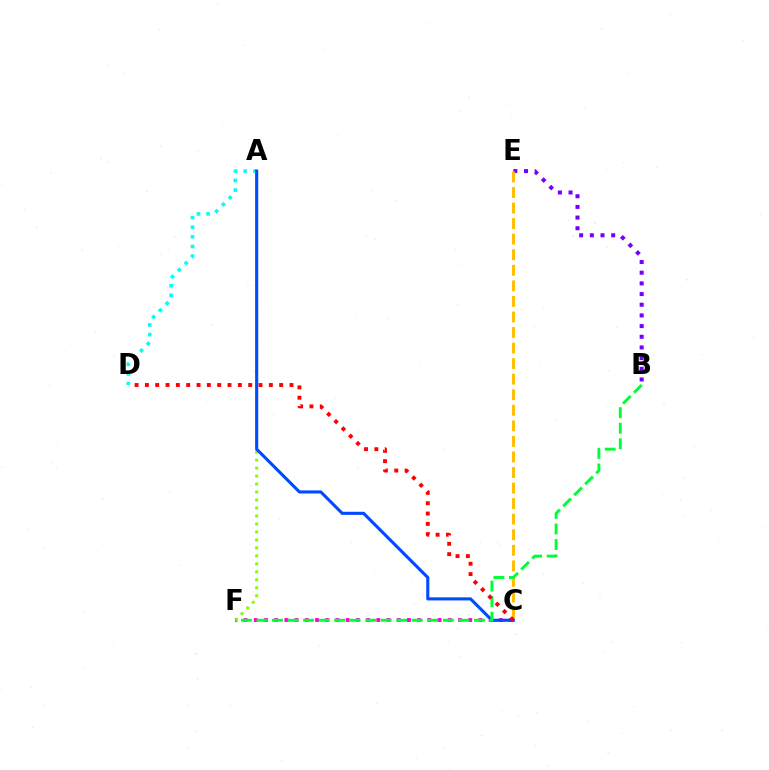{('B', 'E'): [{'color': '#7200ff', 'line_style': 'dotted', 'thickness': 2.9}], ('A', 'D'): [{'color': '#00fff6', 'line_style': 'dotted', 'thickness': 2.62}], ('C', 'F'): [{'color': '#ff00cf', 'line_style': 'dotted', 'thickness': 2.77}], ('A', 'F'): [{'color': '#84ff00', 'line_style': 'dotted', 'thickness': 2.17}], ('C', 'E'): [{'color': '#ffbd00', 'line_style': 'dashed', 'thickness': 2.11}], ('A', 'C'): [{'color': '#004bff', 'line_style': 'solid', 'thickness': 2.23}], ('B', 'F'): [{'color': '#00ff39', 'line_style': 'dashed', 'thickness': 2.11}], ('C', 'D'): [{'color': '#ff0000', 'line_style': 'dotted', 'thickness': 2.81}]}